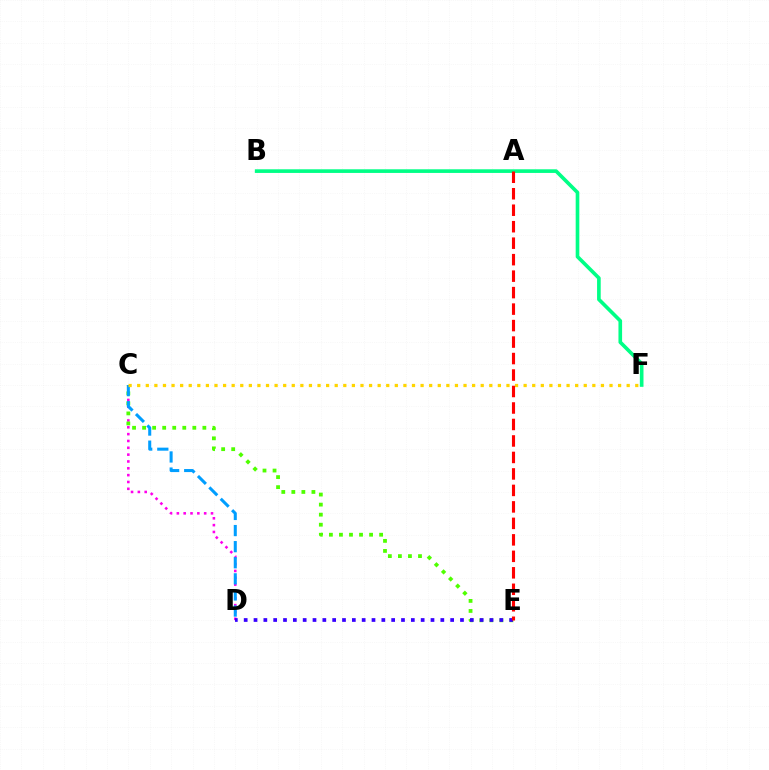{('C', 'D'): [{'color': '#ff00ed', 'line_style': 'dotted', 'thickness': 1.86}, {'color': '#009eff', 'line_style': 'dashed', 'thickness': 2.19}], ('C', 'E'): [{'color': '#4fff00', 'line_style': 'dotted', 'thickness': 2.73}], ('C', 'F'): [{'color': '#ffd500', 'line_style': 'dotted', 'thickness': 2.33}], ('D', 'E'): [{'color': '#3700ff', 'line_style': 'dotted', 'thickness': 2.67}], ('B', 'F'): [{'color': '#00ff86', 'line_style': 'solid', 'thickness': 2.62}], ('A', 'E'): [{'color': '#ff0000', 'line_style': 'dashed', 'thickness': 2.24}]}